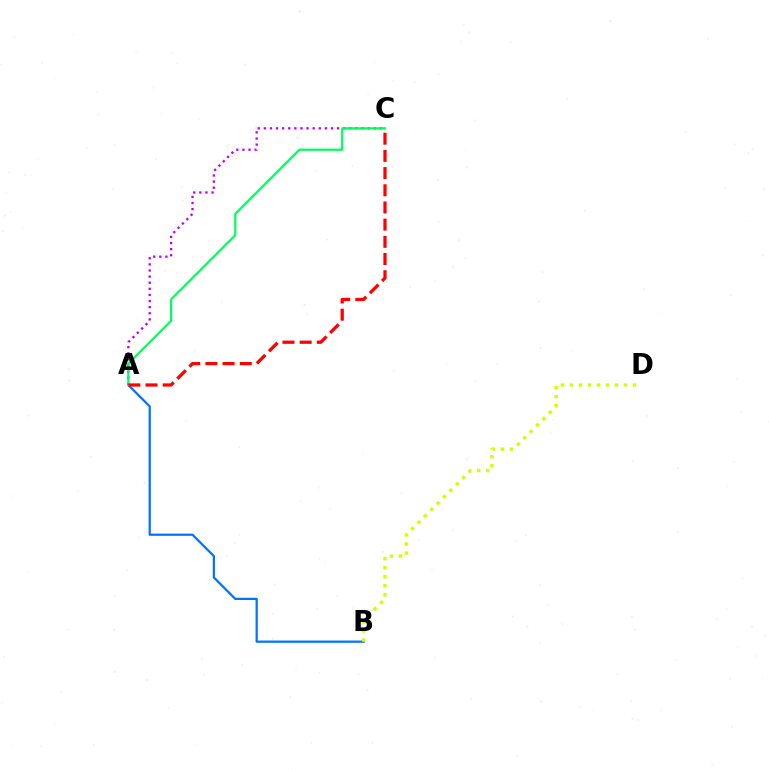{('A', 'B'): [{'color': '#0074ff', 'line_style': 'solid', 'thickness': 1.61}], ('B', 'D'): [{'color': '#d1ff00', 'line_style': 'dotted', 'thickness': 2.45}], ('A', 'C'): [{'color': '#b900ff', 'line_style': 'dotted', 'thickness': 1.66}, {'color': '#00ff5c', 'line_style': 'solid', 'thickness': 1.6}, {'color': '#ff0000', 'line_style': 'dashed', 'thickness': 2.33}]}